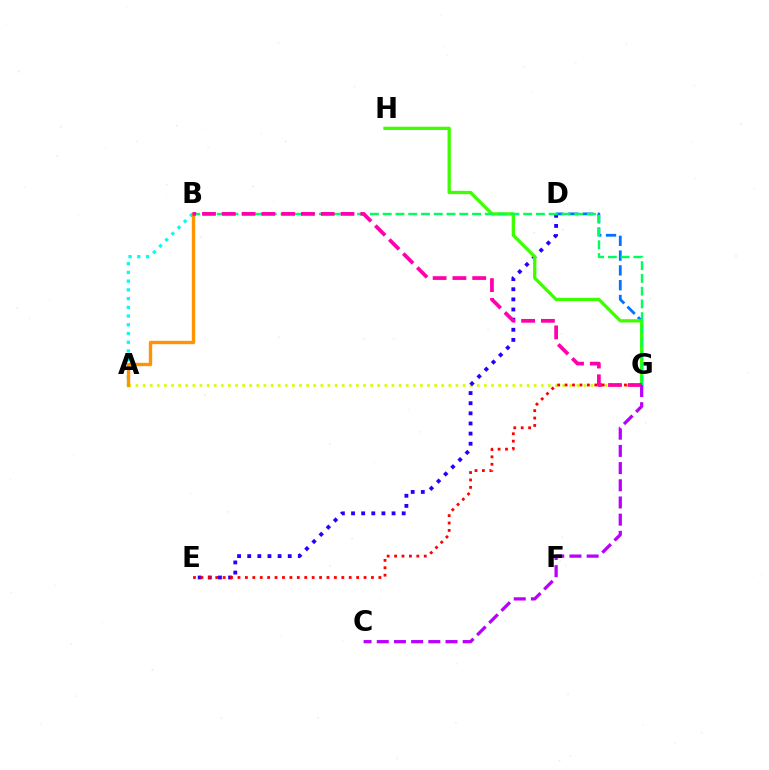{('A', 'G'): [{'color': '#d1ff00', 'line_style': 'dotted', 'thickness': 1.93}], ('D', 'E'): [{'color': '#2500ff', 'line_style': 'dotted', 'thickness': 2.75}], ('D', 'G'): [{'color': '#0074ff', 'line_style': 'dashed', 'thickness': 2.01}], ('A', 'B'): [{'color': '#00fff6', 'line_style': 'dotted', 'thickness': 2.37}, {'color': '#ff9400', 'line_style': 'solid', 'thickness': 2.43}], ('G', 'H'): [{'color': '#3dff00', 'line_style': 'solid', 'thickness': 2.36}], ('B', 'G'): [{'color': '#00ff5c', 'line_style': 'dashed', 'thickness': 1.73}, {'color': '#ff00ac', 'line_style': 'dashed', 'thickness': 2.69}], ('E', 'G'): [{'color': '#ff0000', 'line_style': 'dotted', 'thickness': 2.01}], ('C', 'G'): [{'color': '#b900ff', 'line_style': 'dashed', 'thickness': 2.34}]}